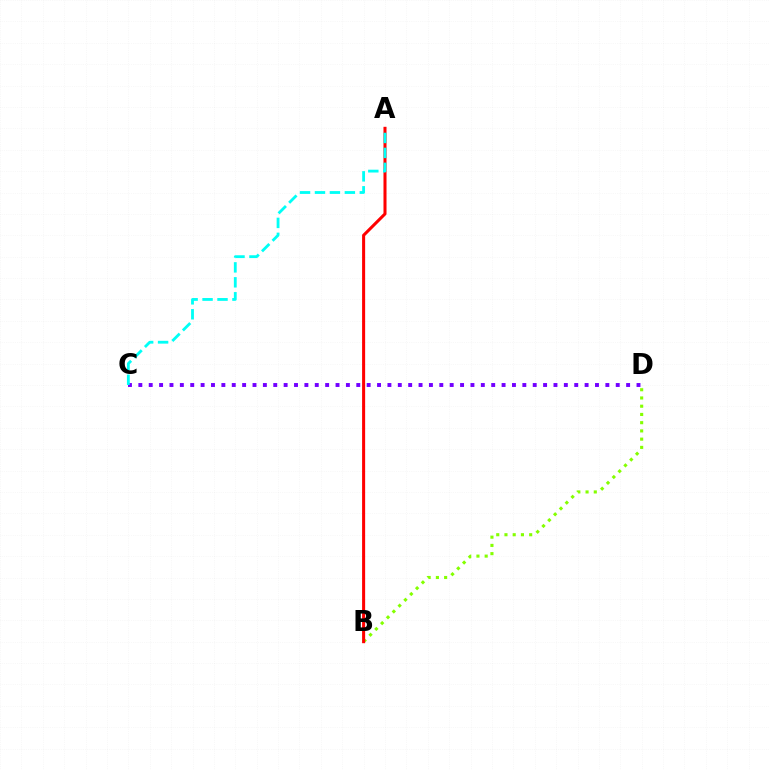{('C', 'D'): [{'color': '#7200ff', 'line_style': 'dotted', 'thickness': 2.82}], ('B', 'D'): [{'color': '#84ff00', 'line_style': 'dotted', 'thickness': 2.24}], ('A', 'B'): [{'color': '#ff0000', 'line_style': 'solid', 'thickness': 2.19}], ('A', 'C'): [{'color': '#00fff6', 'line_style': 'dashed', 'thickness': 2.03}]}